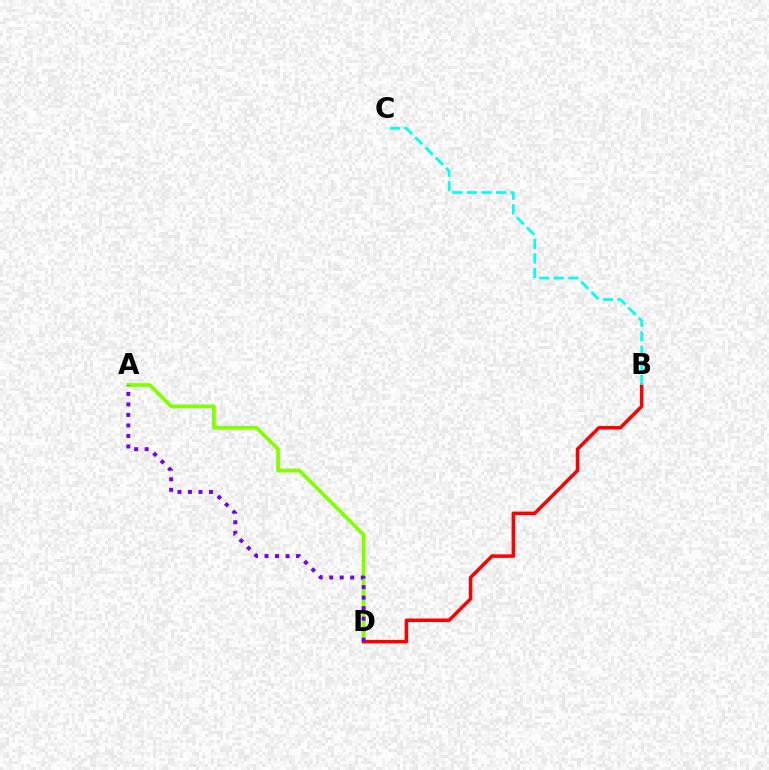{('A', 'D'): [{'color': '#84ff00', 'line_style': 'solid', 'thickness': 2.69}, {'color': '#7200ff', 'line_style': 'dotted', 'thickness': 2.86}], ('B', 'D'): [{'color': '#ff0000', 'line_style': 'solid', 'thickness': 2.52}], ('B', 'C'): [{'color': '#00fff6', 'line_style': 'dashed', 'thickness': 1.97}]}